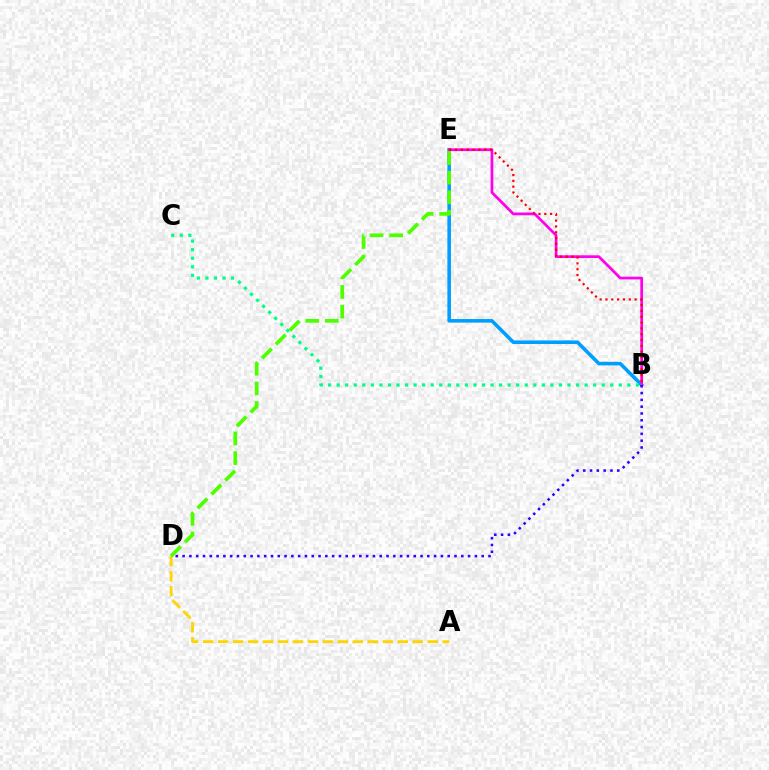{('B', 'E'): [{'color': '#009eff', 'line_style': 'solid', 'thickness': 2.57}, {'color': '#ff00ed', 'line_style': 'solid', 'thickness': 1.97}, {'color': '#ff0000', 'line_style': 'dotted', 'thickness': 1.58}], ('B', 'C'): [{'color': '#00ff86', 'line_style': 'dotted', 'thickness': 2.32}], ('A', 'D'): [{'color': '#ffd500', 'line_style': 'dashed', 'thickness': 2.03}], ('B', 'D'): [{'color': '#3700ff', 'line_style': 'dotted', 'thickness': 1.85}], ('D', 'E'): [{'color': '#4fff00', 'line_style': 'dashed', 'thickness': 2.67}]}